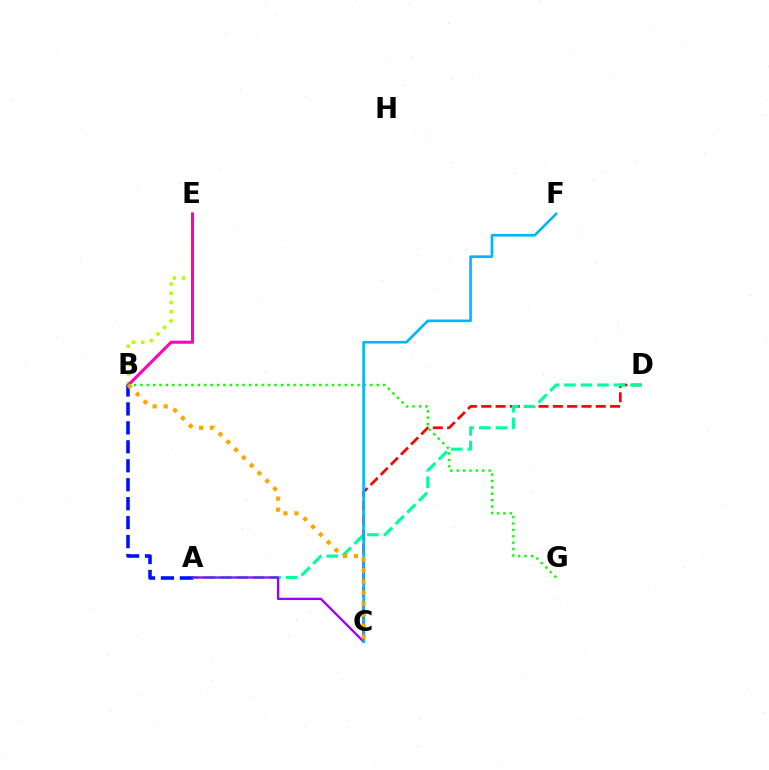{('C', 'D'): [{'color': '#ff0000', 'line_style': 'dashed', 'thickness': 1.95}], ('A', 'D'): [{'color': '#00ff9d', 'line_style': 'dashed', 'thickness': 2.24}], ('B', 'E'): [{'color': '#b3ff00', 'line_style': 'dotted', 'thickness': 2.51}, {'color': '#ff00bd', 'line_style': 'solid', 'thickness': 2.19}], ('A', 'B'): [{'color': '#0010ff', 'line_style': 'dashed', 'thickness': 2.58}], ('B', 'G'): [{'color': '#08ff00', 'line_style': 'dotted', 'thickness': 1.74}], ('A', 'C'): [{'color': '#9b00ff', 'line_style': 'solid', 'thickness': 1.68}], ('C', 'F'): [{'color': '#00b5ff', 'line_style': 'solid', 'thickness': 1.88}], ('B', 'C'): [{'color': '#ffa500', 'line_style': 'dotted', 'thickness': 3.0}]}